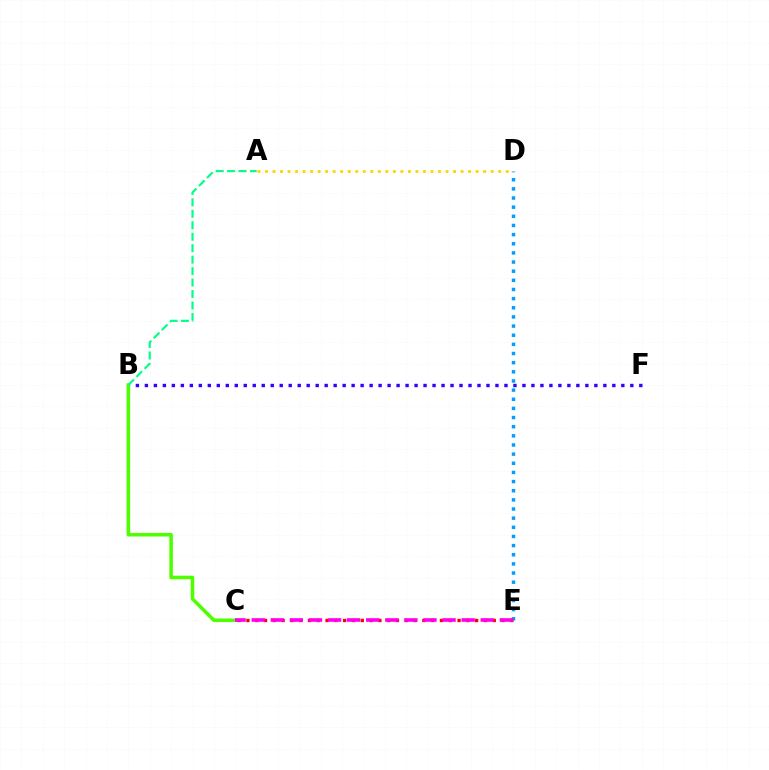{('B', 'F'): [{'color': '#3700ff', 'line_style': 'dotted', 'thickness': 2.44}], ('D', 'E'): [{'color': '#009eff', 'line_style': 'dotted', 'thickness': 2.49}], ('B', 'C'): [{'color': '#4fff00', 'line_style': 'solid', 'thickness': 2.56}], ('C', 'E'): [{'color': '#ff0000', 'line_style': 'dotted', 'thickness': 2.39}, {'color': '#ff00ed', 'line_style': 'dashed', 'thickness': 2.59}], ('A', 'B'): [{'color': '#00ff86', 'line_style': 'dashed', 'thickness': 1.56}], ('A', 'D'): [{'color': '#ffd500', 'line_style': 'dotted', 'thickness': 2.04}]}